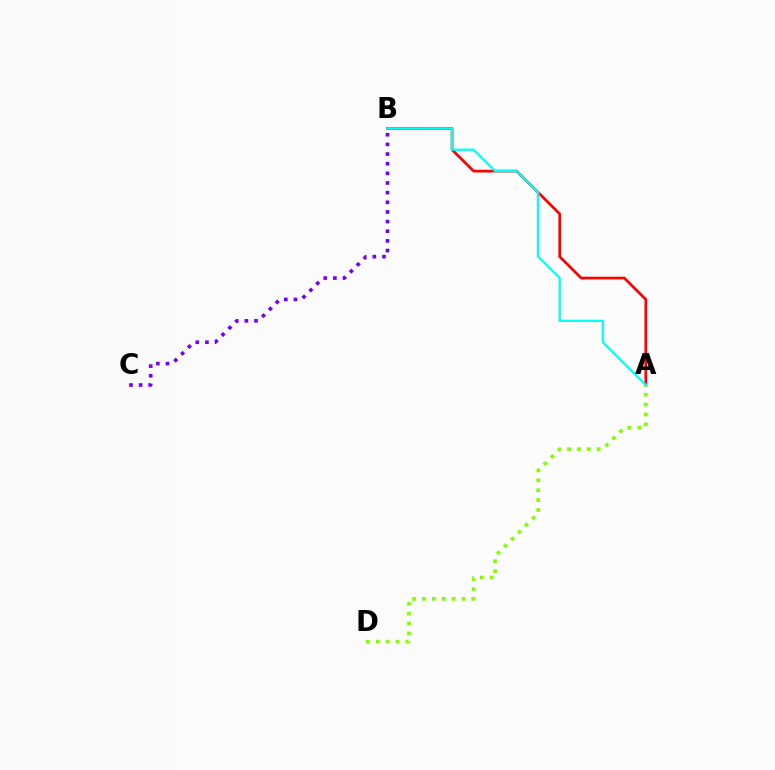{('A', 'B'): [{'color': '#ff0000', 'line_style': 'solid', 'thickness': 1.96}, {'color': '#00fff6', 'line_style': 'solid', 'thickness': 1.64}], ('A', 'D'): [{'color': '#84ff00', 'line_style': 'dotted', 'thickness': 2.69}], ('B', 'C'): [{'color': '#7200ff', 'line_style': 'dotted', 'thickness': 2.62}]}